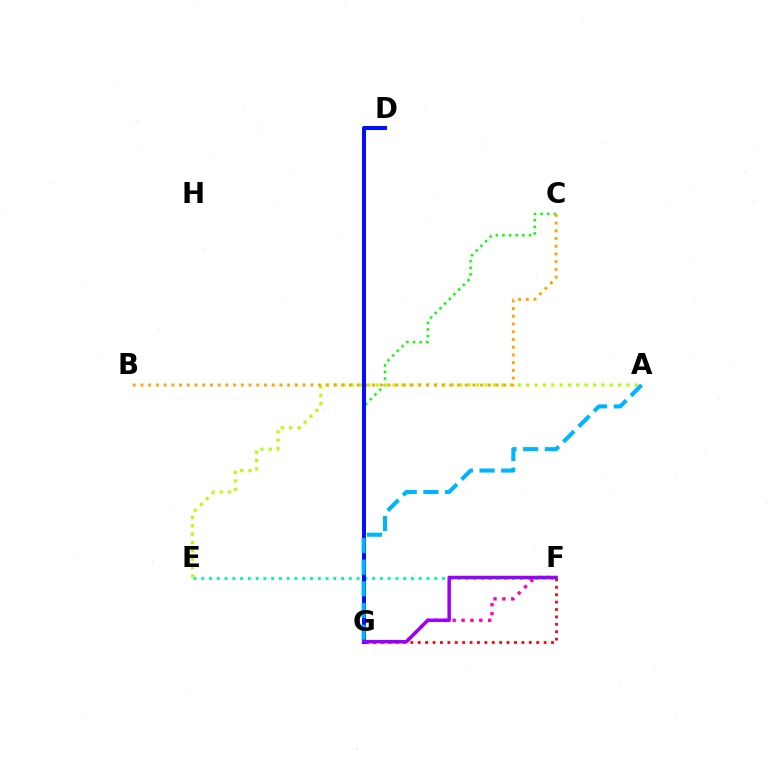{('C', 'G'): [{'color': '#08ff00', 'line_style': 'dotted', 'thickness': 1.8}], ('A', 'E'): [{'color': '#b3ff00', 'line_style': 'dotted', 'thickness': 2.27}], ('E', 'F'): [{'color': '#00ff9d', 'line_style': 'dotted', 'thickness': 2.11}], ('B', 'C'): [{'color': '#ffa500', 'line_style': 'dotted', 'thickness': 2.1}], ('F', 'G'): [{'color': '#ff0000', 'line_style': 'dotted', 'thickness': 2.01}, {'color': '#ff00bd', 'line_style': 'dotted', 'thickness': 2.41}, {'color': '#9b00ff', 'line_style': 'solid', 'thickness': 2.51}], ('D', 'G'): [{'color': '#0010ff', 'line_style': 'solid', 'thickness': 2.9}], ('A', 'G'): [{'color': '#00b5ff', 'line_style': 'dashed', 'thickness': 2.94}]}